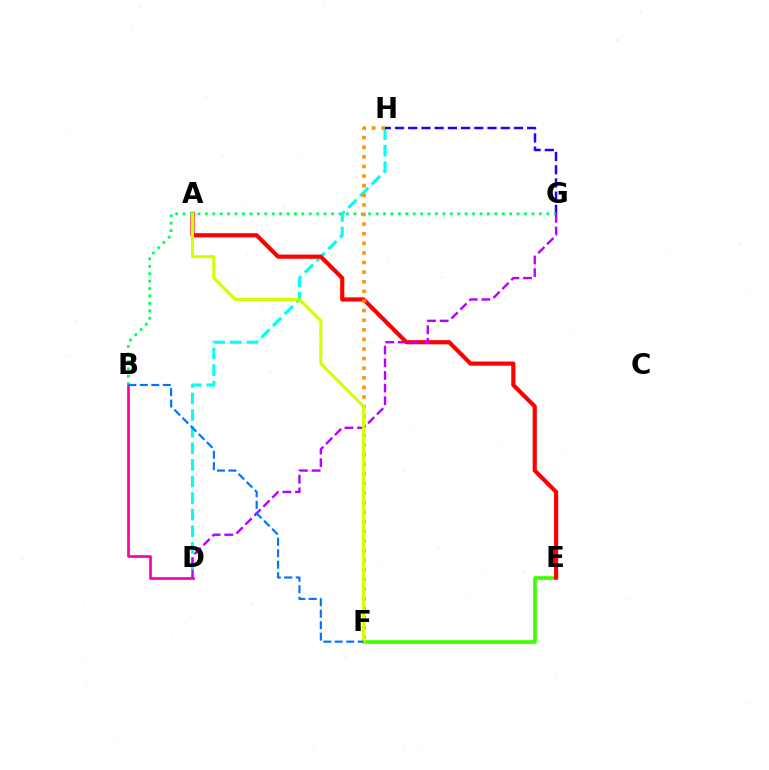{('D', 'H'): [{'color': '#00fff6', 'line_style': 'dashed', 'thickness': 2.25}], ('E', 'F'): [{'color': '#3dff00', 'line_style': 'solid', 'thickness': 2.61}], ('B', 'D'): [{'color': '#ff00ac', 'line_style': 'solid', 'thickness': 1.95}], ('G', 'H'): [{'color': '#2500ff', 'line_style': 'dashed', 'thickness': 1.8}], ('A', 'E'): [{'color': '#ff0000', 'line_style': 'solid', 'thickness': 3.0}], ('B', 'G'): [{'color': '#00ff5c', 'line_style': 'dotted', 'thickness': 2.02}], ('F', 'H'): [{'color': '#ff9400', 'line_style': 'dotted', 'thickness': 2.61}], ('D', 'G'): [{'color': '#b900ff', 'line_style': 'dashed', 'thickness': 1.72}], ('A', 'F'): [{'color': '#d1ff00', 'line_style': 'solid', 'thickness': 2.22}], ('B', 'F'): [{'color': '#0074ff', 'line_style': 'dashed', 'thickness': 1.56}]}